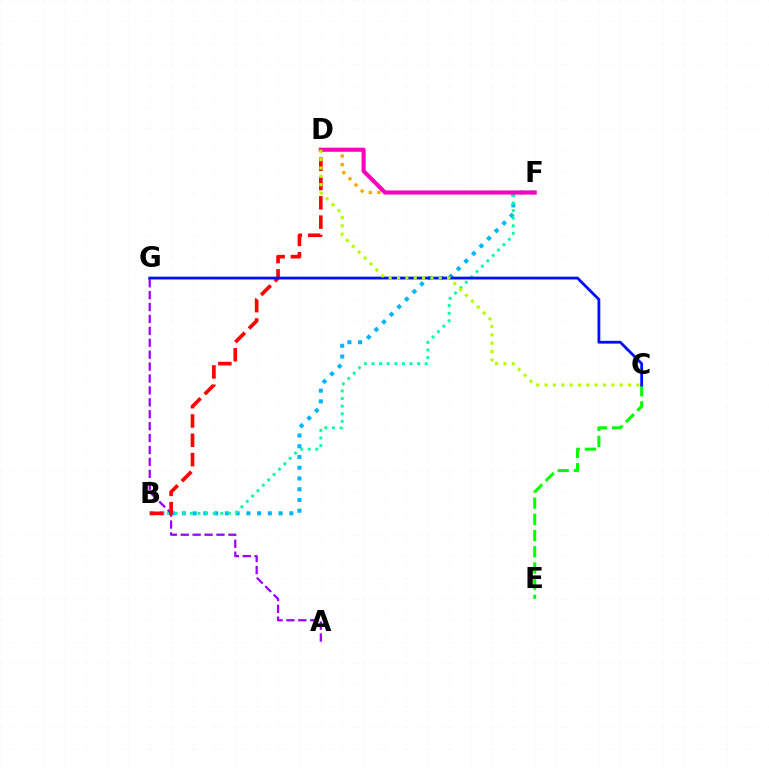{('B', 'F'): [{'color': '#00b5ff', 'line_style': 'dotted', 'thickness': 2.92}, {'color': '#00ff9d', 'line_style': 'dotted', 'thickness': 2.07}], ('D', 'F'): [{'color': '#ffa500', 'line_style': 'dotted', 'thickness': 2.36}, {'color': '#ff00bd', 'line_style': 'solid', 'thickness': 2.95}], ('A', 'G'): [{'color': '#9b00ff', 'line_style': 'dashed', 'thickness': 1.62}], ('B', 'D'): [{'color': '#ff0000', 'line_style': 'dashed', 'thickness': 2.62}], ('C', 'E'): [{'color': '#08ff00', 'line_style': 'dashed', 'thickness': 2.2}], ('C', 'G'): [{'color': '#0010ff', 'line_style': 'solid', 'thickness': 2.02}], ('C', 'D'): [{'color': '#b3ff00', 'line_style': 'dotted', 'thickness': 2.27}]}